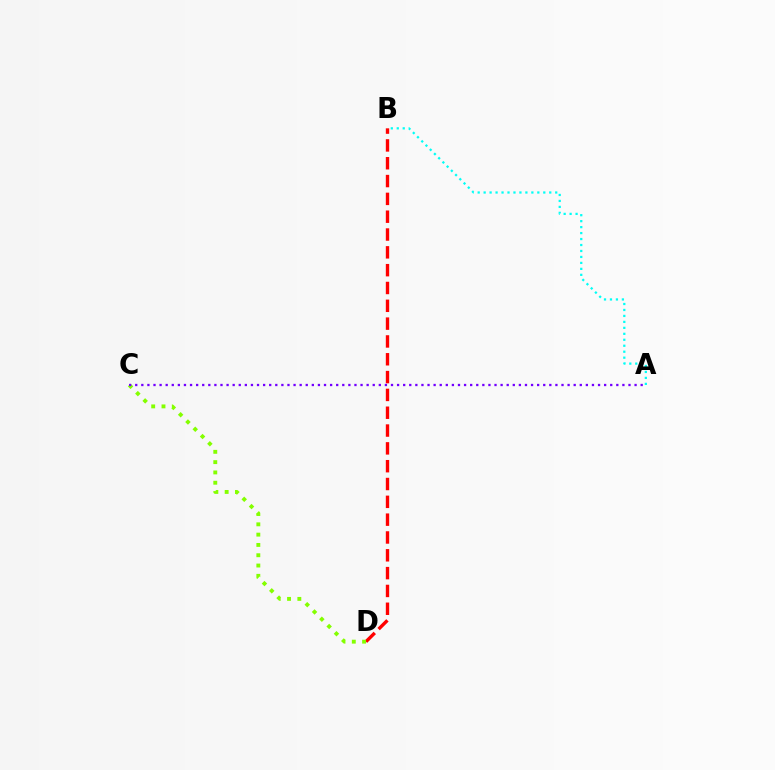{('B', 'D'): [{'color': '#ff0000', 'line_style': 'dashed', 'thickness': 2.42}], ('A', 'B'): [{'color': '#00fff6', 'line_style': 'dotted', 'thickness': 1.62}], ('C', 'D'): [{'color': '#84ff00', 'line_style': 'dotted', 'thickness': 2.8}], ('A', 'C'): [{'color': '#7200ff', 'line_style': 'dotted', 'thickness': 1.65}]}